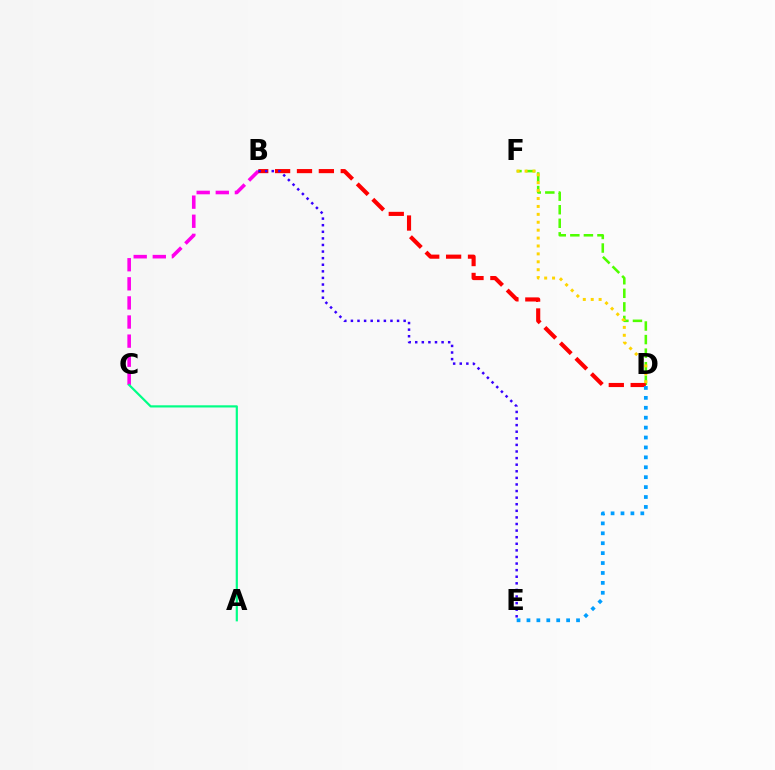{('D', 'F'): [{'color': '#4fff00', 'line_style': 'dashed', 'thickness': 1.84}, {'color': '#ffd500', 'line_style': 'dotted', 'thickness': 2.15}], ('B', 'C'): [{'color': '#ff00ed', 'line_style': 'dashed', 'thickness': 2.59}], ('B', 'D'): [{'color': '#ff0000', 'line_style': 'dashed', 'thickness': 2.97}], ('D', 'E'): [{'color': '#009eff', 'line_style': 'dotted', 'thickness': 2.69}], ('B', 'E'): [{'color': '#3700ff', 'line_style': 'dotted', 'thickness': 1.79}], ('A', 'C'): [{'color': '#00ff86', 'line_style': 'solid', 'thickness': 1.58}]}